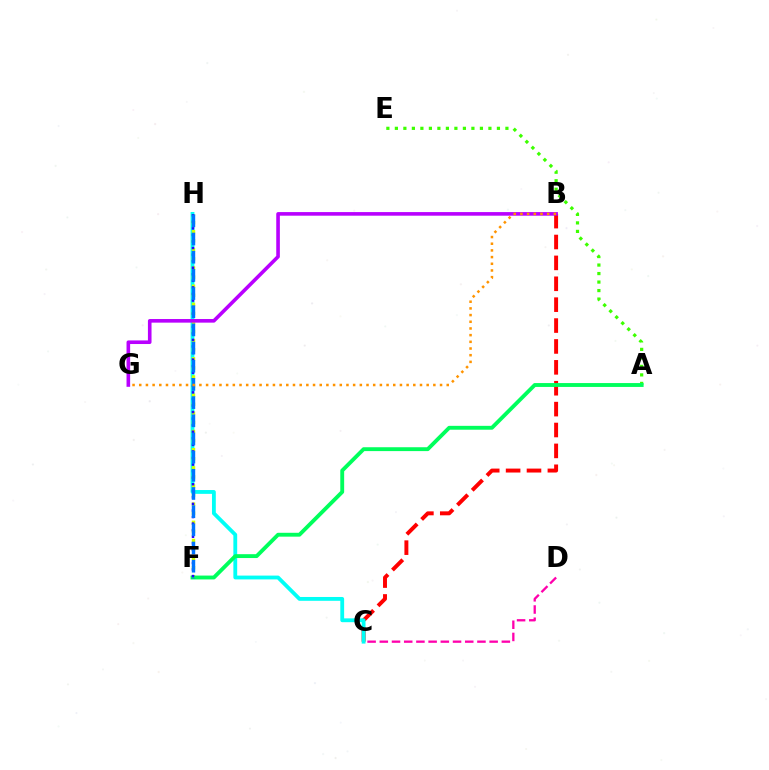{('B', 'C'): [{'color': '#ff0000', 'line_style': 'dashed', 'thickness': 2.84}], ('C', 'H'): [{'color': '#00fff6', 'line_style': 'solid', 'thickness': 2.75}], ('F', 'H'): [{'color': '#d1ff00', 'line_style': 'dotted', 'thickness': 2.47}, {'color': '#2500ff', 'line_style': 'dotted', 'thickness': 1.78}, {'color': '#0074ff', 'line_style': 'dashed', 'thickness': 2.47}], ('A', 'E'): [{'color': '#3dff00', 'line_style': 'dotted', 'thickness': 2.31}], ('C', 'D'): [{'color': '#ff00ac', 'line_style': 'dashed', 'thickness': 1.66}], ('A', 'F'): [{'color': '#00ff5c', 'line_style': 'solid', 'thickness': 2.78}], ('B', 'G'): [{'color': '#b900ff', 'line_style': 'solid', 'thickness': 2.6}, {'color': '#ff9400', 'line_style': 'dotted', 'thickness': 1.82}]}